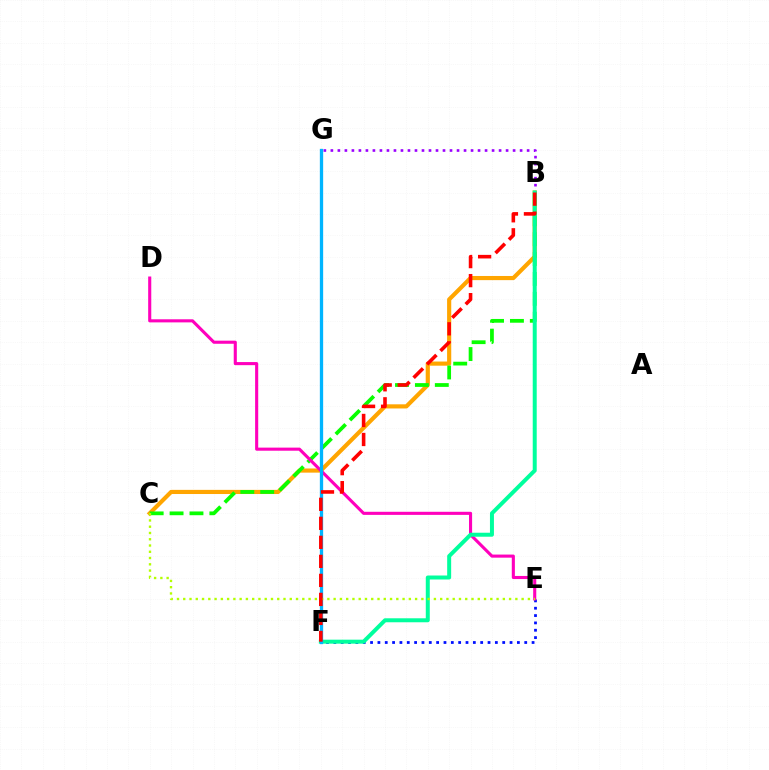{('B', 'G'): [{'color': '#9b00ff', 'line_style': 'dotted', 'thickness': 1.9}], ('E', 'F'): [{'color': '#0010ff', 'line_style': 'dotted', 'thickness': 1.99}], ('B', 'C'): [{'color': '#ffa500', 'line_style': 'solid', 'thickness': 2.99}, {'color': '#08ff00', 'line_style': 'dashed', 'thickness': 2.7}], ('D', 'E'): [{'color': '#ff00bd', 'line_style': 'solid', 'thickness': 2.23}], ('B', 'F'): [{'color': '#00ff9d', 'line_style': 'solid', 'thickness': 2.87}, {'color': '#ff0000', 'line_style': 'dashed', 'thickness': 2.58}], ('F', 'G'): [{'color': '#00b5ff', 'line_style': 'solid', 'thickness': 2.37}], ('C', 'E'): [{'color': '#b3ff00', 'line_style': 'dotted', 'thickness': 1.7}]}